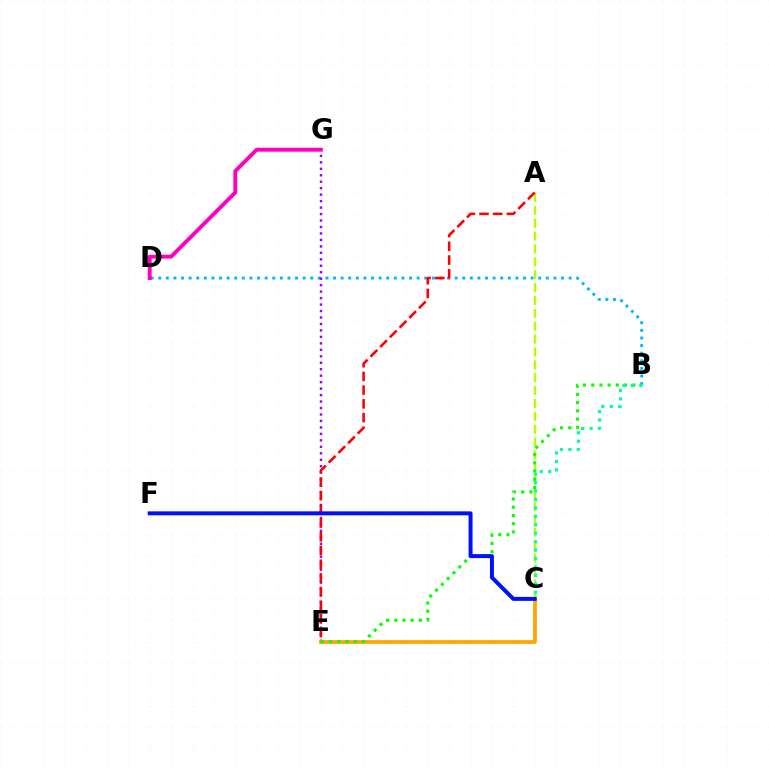{('B', 'D'): [{'color': '#00b5ff', 'line_style': 'dotted', 'thickness': 2.06}], ('E', 'G'): [{'color': '#9b00ff', 'line_style': 'dotted', 'thickness': 1.76}], ('A', 'C'): [{'color': '#b3ff00', 'line_style': 'dashed', 'thickness': 1.75}], ('C', 'E'): [{'color': '#ffa500', 'line_style': 'solid', 'thickness': 2.67}], ('D', 'G'): [{'color': '#ff00bd', 'line_style': 'solid', 'thickness': 2.8}], ('B', 'E'): [{'color': '#08ff00', 'line_style': 'dotted', 'thickness': 2.23}], ('A', 'E'): [{'color': '#ff0000', 'line_style': 'dashed', 'thickness': 1.86}], ('B', 'C'): [{'color': '#00ff9d', 'line_style': 'dotted', 'thickness': 2.29}], ('C', 'F'): [{'color': '#0010ff', 'line_style': 'solid', 'thickness': 2.85}]}